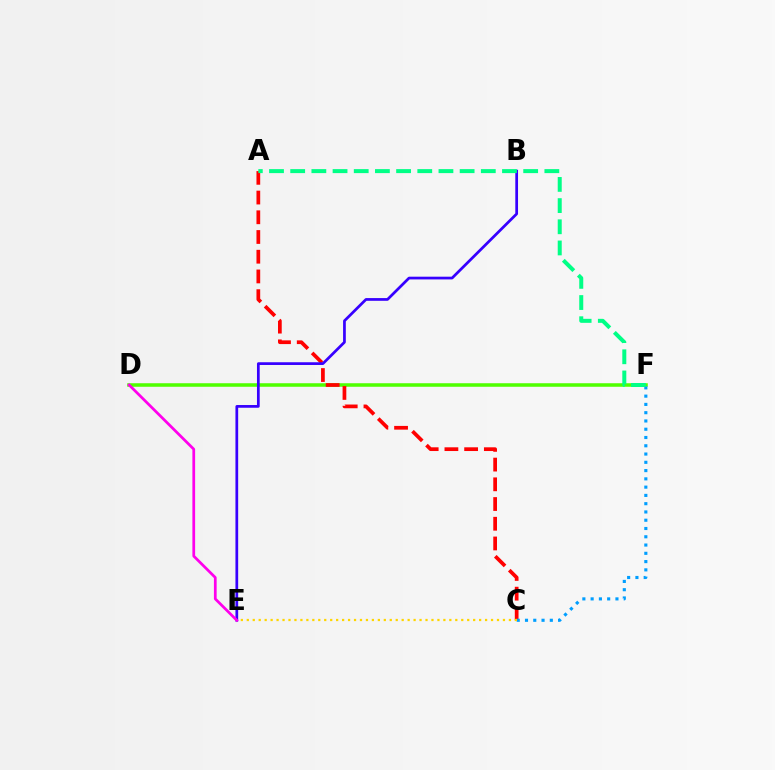{('D', 'F'): [{'color': '#4fff00', 'line_style': 'solid', 'thickness': 2.54}], ('A', 'C'): [{'color': '#ff0000', 'line_style': 'dashed', 'thickness': 2.68}], ('C', 'F'): [{'color': '#009eff', 'line_style': 'dotted', 'thickness': 2.25}], ('B', 'E'): [{'color': '#3700ff', 'line_style': 'solid', 'thickness': 1.97}], ('D', 'E'): [{'color': '#ff00ed', 'line_style': 'solid', 'thickness': 1.97}], ('A', 'F'): [{'color': '#00ff86', 'line_style': 'dashed', 'thickness': 2.88}], ('C', 'E'): [{'color': '#ffd500', 'line_style': 'dotted', 'thickness': 1.62}]}